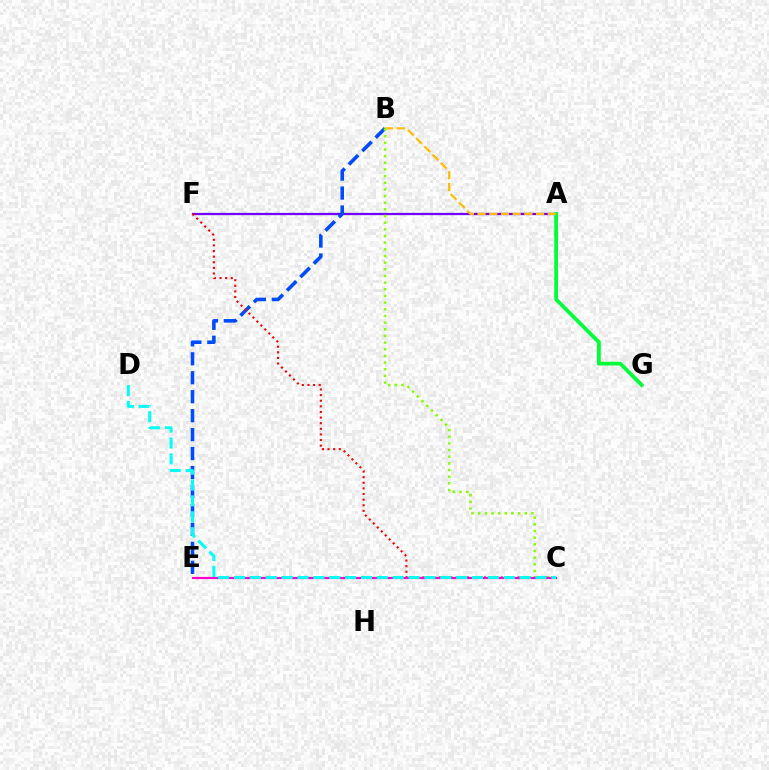{('A', 'F'): [{'color': '#7200ff', 'line_style': 'solid', 'thickness': 1.64}], ('A', 'G'): [{'color': '#00ff39', 'line_style': 'solid', 'thickness': 2.72}], ('B', 'E'): [{'color': '#004bff', 'line_style': 'dashed', 'thickness': 2.57}], ('A', 'B'): [{'color': '#ffbd00', 'line_style': 'dashed', 'thickness': 1.59}], ('C', 'F'): [{'color': '#ff0000', 'line_style': 'dotted', 'thickness': 1.53}], ('B', 'C'): [{'color': '#84ff00', 'line_style': 'dotted', 'thickness': 1.81}], ('C', 'E'): [{'color': '#ff00cf', 'line_style': 'solid', 'thickness': 1.6}], ('C', 'D'): [{'color': '#00fff6', 'line_style': 'dashed', 'thickness': 2.16}]}